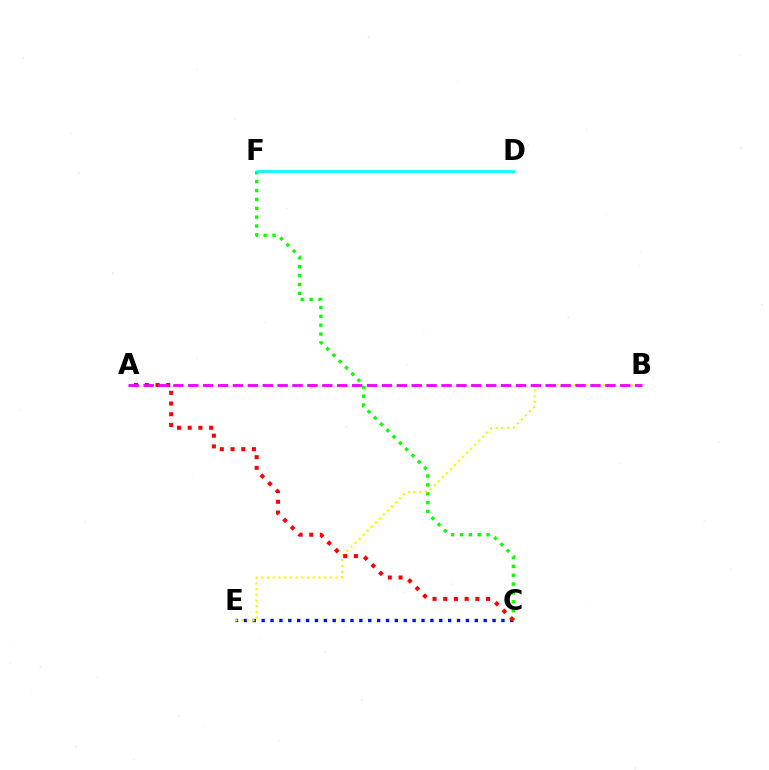{('C', 'F'): [{'color': '#08ff00', 'line_style': 'dotted', 'thickness': 2.41}], ('C', 'E'): [{'color': '#0010ff', 'line_style': 'dotted', 'thickness': 2.41}], ('B', 'E'): [{'color': '#fcf500', 'line_style': 'dotted', 'thickness': 1.55}], ('A', 'C'): [{'color': '#ff0000', 'line_style': 'dotted', 'thickness': 2.91}], ('D', 'F'): [{'color': '#00fff6', 'line_style': 'solid', 'thickness': 1.97}], ('A', 'B'): [{'color': '#ee00ff', 'line_style': 'dashed', 'thickness': 2.02}]}